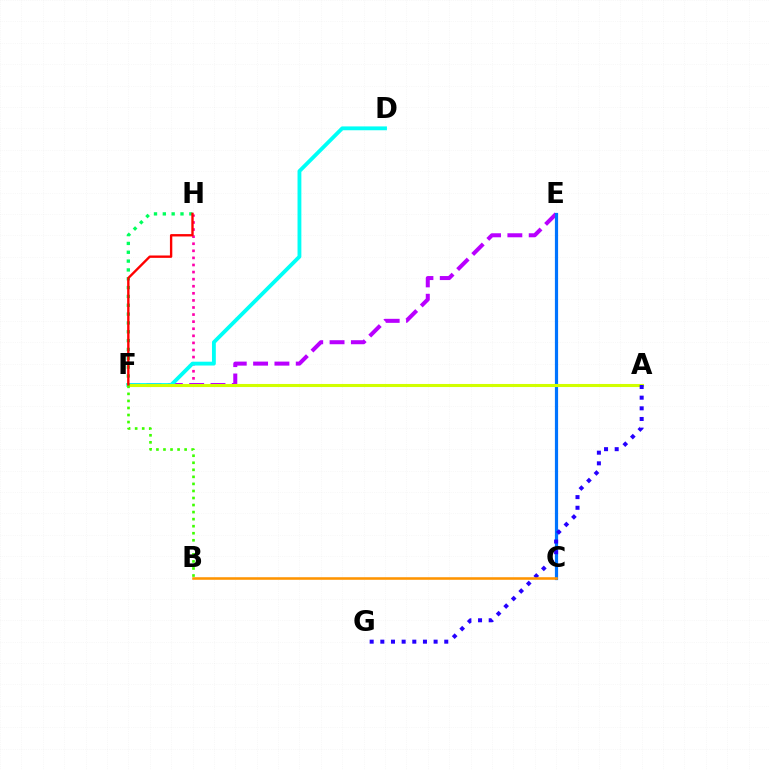{('E', 'F'): [{'color': '#b900ff', 'line_style': 'dashed', 'thickness': 2.9}], ('C', 'E'): [{'color': '#0074ff', 'line_style': 'solid', 'thickness': 2.3}], ('F', 'H'): [{'color': '#ff00ac', 'line_style': 'dotted', 'thickness': 1.92}, {'color': '#00ff5c', 'line_style': 'dotted', 'thickness': 2.4}, {'color': '#ff0000', 'line_style': 'solid', 'thickness': 1.71}], ('D', 'F'): [{'color': '#00fff6', 'line_style': 'solid', 'thickness': 2.76}], ('A', 'F'): [{'color': '#d1ff00', 'line_style': 'solid', 'thickness': 2.2}], ('A', 'G'): [{'color': '#2500ff', 'line_style': 'dotted', 'thickness': 2.9}], ('B', 'C'): [{'color': '#ff9400', 'line_style': 'solid', 'thickness': 1.84}], ('B', 'F'): [{'color': '#3dff00', 'line_style': 'dotted', 'thickness': 1.91}]}